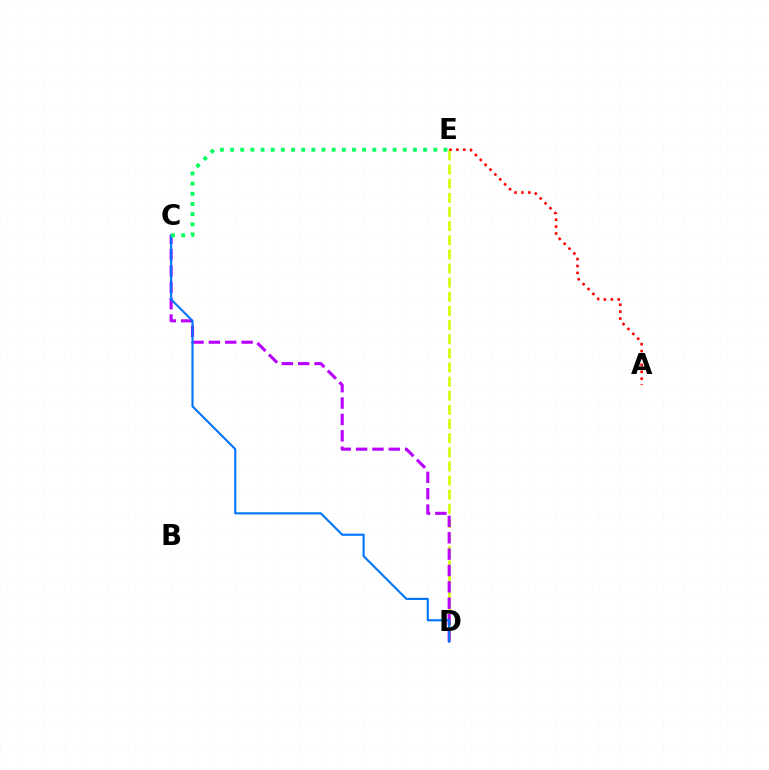{('D', 'E'): [{'color': '#d1ff00', 'line_style': 'dashed', 'thickness': 1.92}], ('A', 'E'): [{'color': '#ff0000', 'line_style': 'dotted', 'thickness': 1.87}], ('C', 'D'): [{'color': '#b900ff', 'line_style': 'dashed', 'thickness': 2.22}, {'color': '#0074ff', 'line_style': 'solid', 'thickness': 1.53}], ('C', 'E'): [{'color': '#00ff5c', 'line_style': 'dotted', 'thickness': 2.76}]}